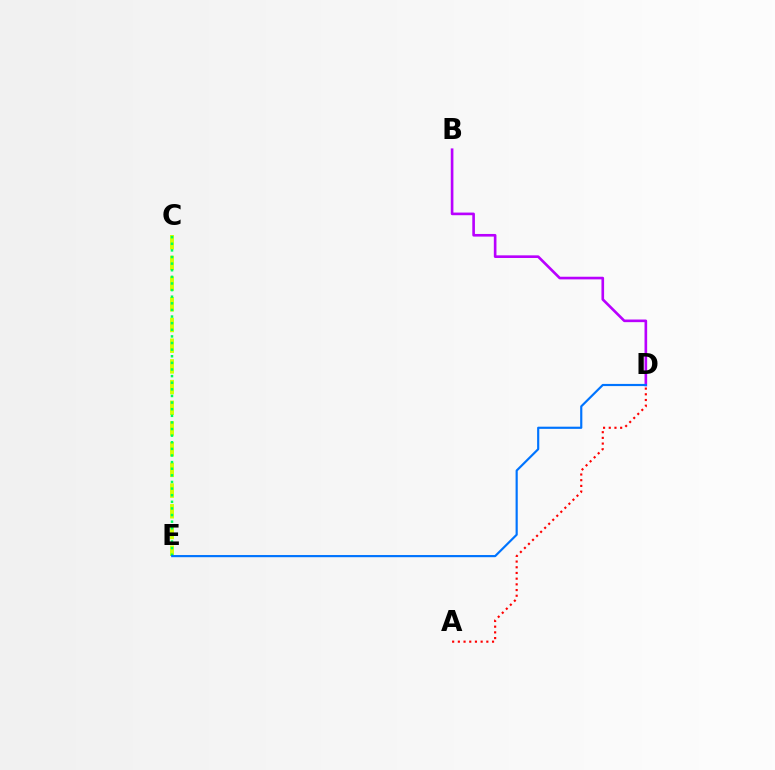{('C', 'E'): [{'color': '#d1ff00', 'line_style': 'dashed', 'thickness': 2.81}, {'color': '#00ff5c', 'line_style': 'dotted', 'thickness': 1.8}], ('B', 'D'): [{'color': '#b900ff', 'line_style': 'solid', 'thickness': 1.9}], ('D', 'E'): [{'color': '#0074ff', 'line_style': 'solid', 'thickness': 1.56}], ('A', 'D'): [{'color': '#ff0000', 'line_style': 'dotted', 'thickness': 1.55}]}